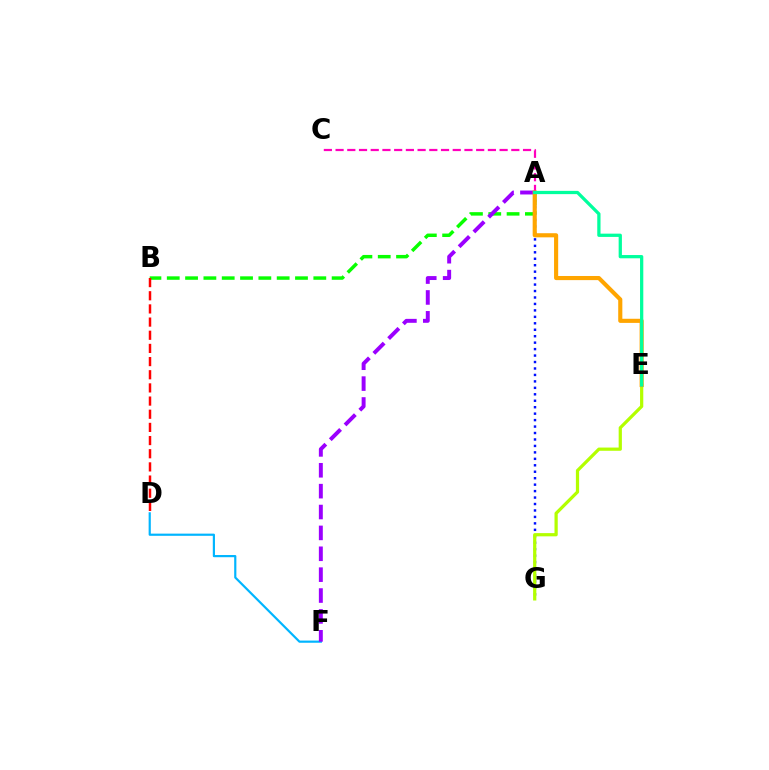{('D', 'F'): [{'color': '#00b5ff', 'line_style': 'solid', 'thickness': 1.57}], ('A', 'G'): [{'color': '#0010ff', 'line_style': 'dotted', 'thickness': 1.75}], ('A', 'C'): [{'color': '#ff00bd', 'line_style': 'dashed', 'thickness': 1.59}], ('E', 'G'): [{'color': '#b3ff00', 'line_style': 'solid', 'thickness': 2.32}], ('A', 'B'): [{'color': '#08ff00', 'line_style': 'dashed', 'thickness': 2.49}], ('A', 'F'): [{'color': '#9b00ff', 'line_style': 'dashed', 'thickness': 2.84}], ('A', 'E'): [{'color': '#ffa500', 'line_style': 'solid', 'thickness': 2.97}, {'color': '#00ff9d', 'line_style': 'solid', 'thickness': 2.35}], ('B', 'D'): [{'color': '#ff0000', 'line_style': 'dashed', 'thickness': 1.79}]}